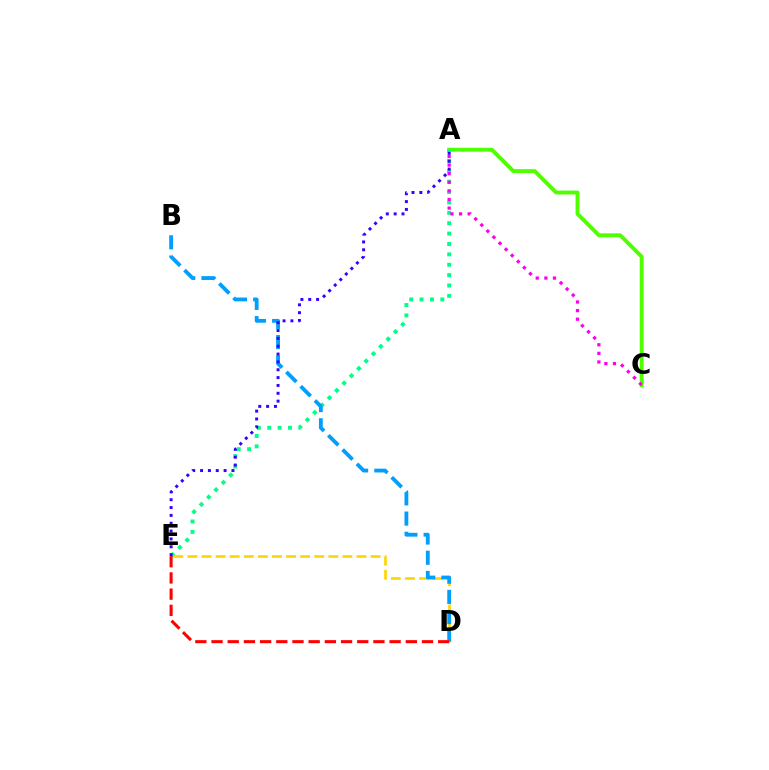{('A', 'C'): [{'color': '#4fff00', 'line_style': 'solid', 'thickness': 2.8}, {'color': '#ff00ed', 'line_style': 'dotted', 'thickness': 2.34}], ('A', 'E'): [{'color': '#00ff86', 'line_style': 'dotted', 'thickness': 2.82}, {'color': '#3700ff', 'line_style': 'dotted', 'thickness': 2.13}], ('D', 'E'): [{'color': '#ffd500', 'line_style': 'dashed', 'thickness': 1.91}, {'color': '#ff0000', 'line_style': 'dashed', 'thickness': 2.2}], ('B', 'D'): [{'color': '#009eff', 'line_style': 'dashed', 'thickness': 2.74}]}